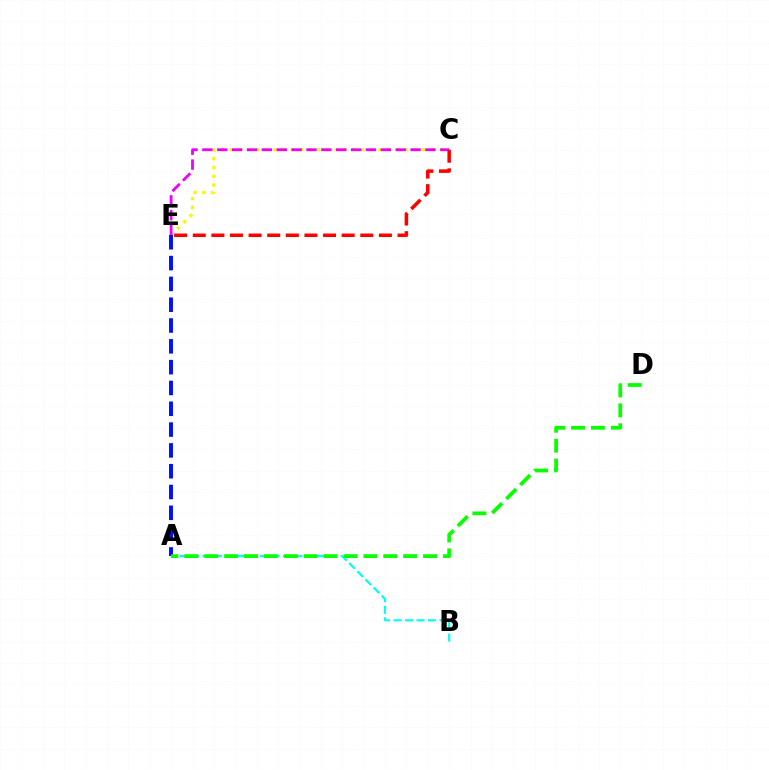{('C', 'E'): [{'color': '#fcf500', 'line_style': 'dotted', 'thickness': 2.38}, {'color': '#ee00ff', 'line_style': 'dashed', 'thickness': 2.02}, {'color': '#ff0000', 'line_style': 'dashed', 'thickness': 2.53}], ('A', 'B'): [{'color': '#00fff6', 'line_style': 'dashed', 'thickness': 1.56}], ('A', 'E'): [{'color': '#0010ff', 'line_style': 'dashed', 'thickness': 2.83}], ('A', 'D'): [{'color': '#08ff00', 'line_style': 'dashed', 'thickness': 2.7}]}